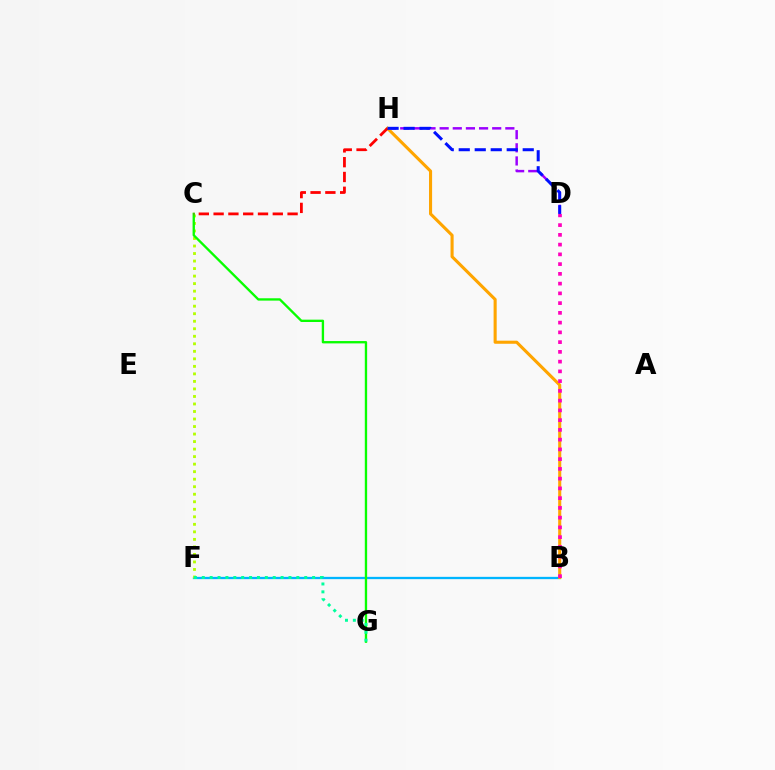{('B', 'F'): [{'color': '#00b5ff', 'line_style': 'solid', 'thickness': 1.65}], ('D', 'H'): [{'color': '#9b00ff', 'line_style': 'dashed', 'thickness': 1.79}, {'color': '#0010ff', 'line_style': 'dashed', 'thickness': 2.17}], ('B', 'H'): [{'color': '#ffa500', 'line_style': 'solid', 'thickness': 2.22}], ('C', 'F'): [{'color': '#b3ff00', 'line_style': 'dotted', 'thickness': 2.04}], ('C', 'G'): [{'color': '#08ff00', 'line_style': 'solid', 'thickness': 1.69}], ('C', 'H'): [{'color': '#ff0000', 'line_style': 'dashed', 'thickness': 2.01}], ('F', 'G'): [{'color': '#00ff9d', 'line_style': 'dotted', 'thickness': 2.14}], ('B', 'D'): [{'color': '#ff00bd', 'line_style': 'dotted', 'thickness': 2.65}]}